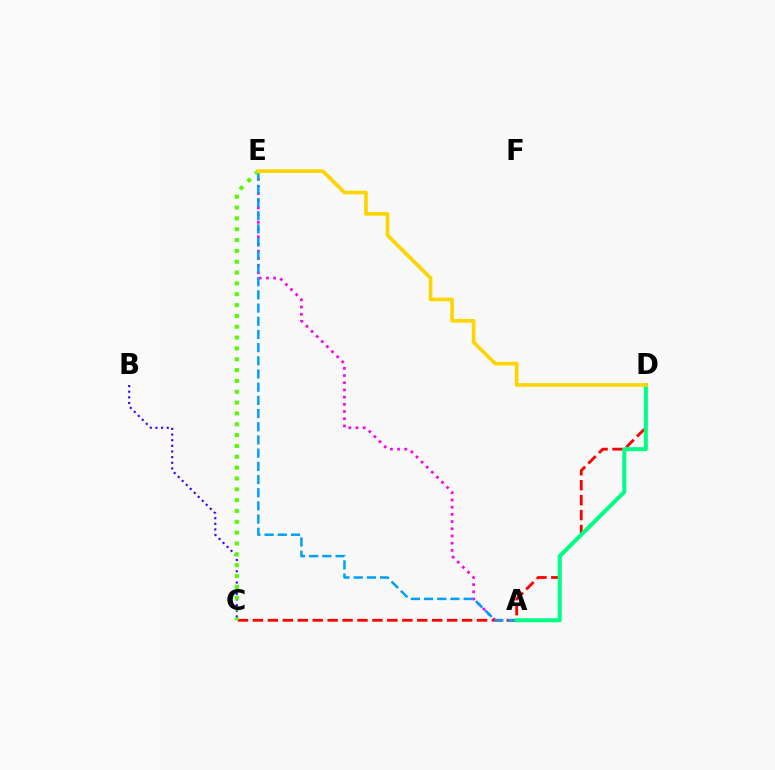{('B', 'C'): [{'color': '#3700ff', 'line_style': 'dotted', 'thickness': 1.53}], ('A', 'E'): [{'color': '#ff00ed', 'line_style': 'dotted', 'thickness': 1.96}, {'color': '#009eff', 'line_style': 'dashed', 'thickness': 1.79}], ('C', 'D'): [{'color': '#ff0000', 'line_style': 'dashed', 'thickness': 2.03}], ('C', 'E'): [{'color': '#4fff00', 'line_style': 'dotted', 'thickness': 2.94}], ('A', 'D'): [{'color': '#00ff86', 'line_style': 'solid', 'thickness': 2.9}], ('D', 'E'): [{'color': '#ffd500', 'line_style': 'solid', 'thickness': 2.63}]}